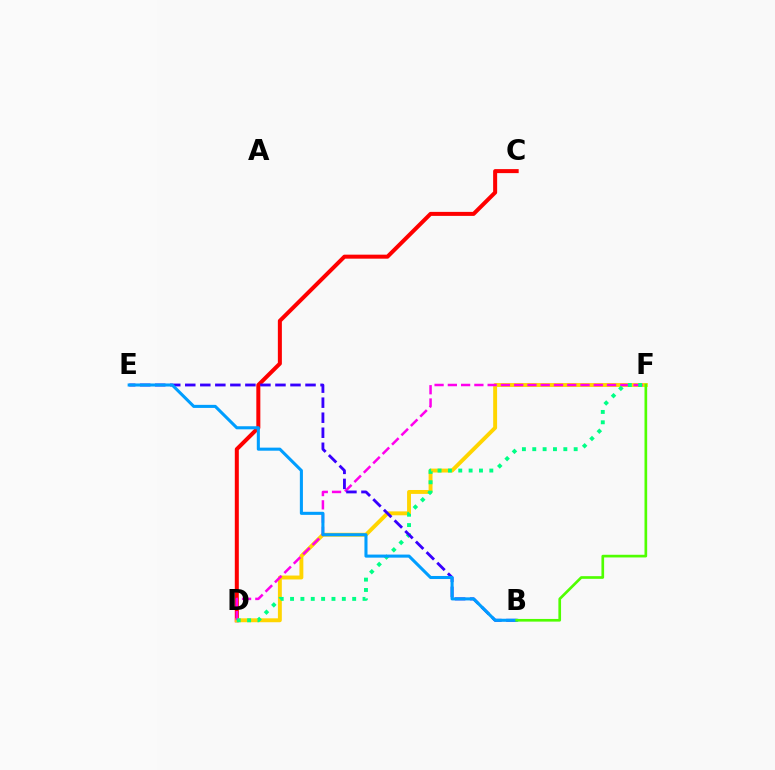{('C', 'D'): [{'color': '#ff0000', 'line_style': 'solid', 'thickness': 2.89}], ('D', 'F'): [{'color': '#ffd500', 'line_style': 'solid', 'thickness': 2.81}, {'color': '#ff00ed', 'line_style': 'dashed', 'thickness': 1.8}, {'color': '#00ff86', 'line_style': 'dotted', 'thickness': 2.81}], ('B', 'E'): [{'color': '#3700ff', 'line_style': 'dashed', 'thickness': 2.04}, {'color': '#009eff', 'line_style': 'solid', 'thickness': 2.21}], ('B', 'F'): [{'color': '#4fff00', 'line_style': 'solid', 'thickness': 1.93}]}